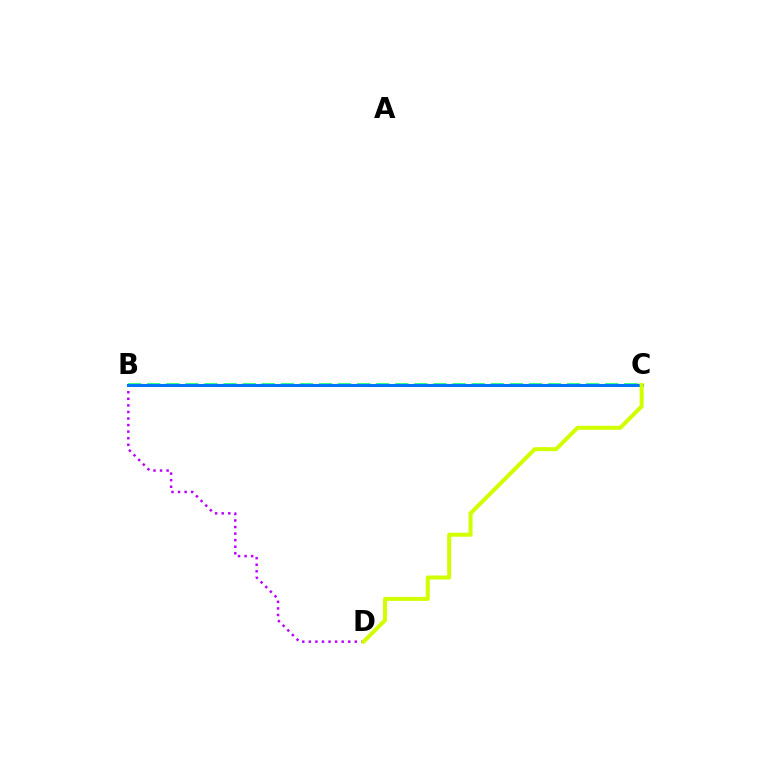{('B', 'C'): [{'color': '#ff0000', 'line_style': 'solid', 'thickness': 1.94}, {'color': '#00ff5c', 'line_style': 'dashed', 'thickness': 2.59}, {'color': '#0074ff', 'line_style': 'solid', 'thickness': 2.14}], ('B', 'D'): [{'color': '#b900ff', 'line_style': 'dotted', 'thickness': 1.78}], ('C', 'D'): [{'color': '#d1ff00', 'line_style': 'solid', 'thickness': 2.9}]}